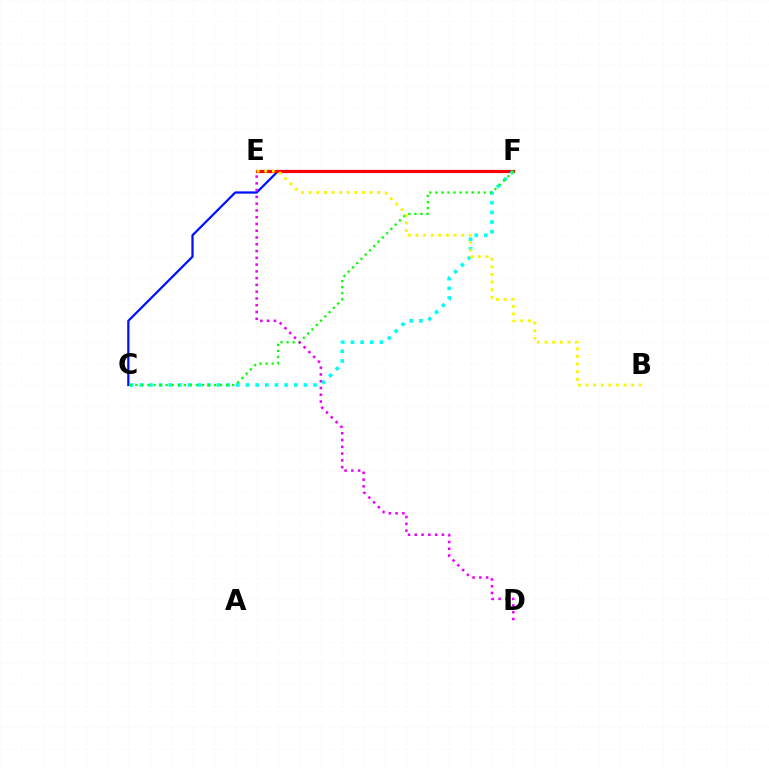{('C', 'F'): [{'color': '#0010ff', 'line_style': 'solid', 'thickness': 1.62}, {'color': '#00fff6', 'line_style': 'dotted', 'thickness': 2.62}, {'color': '#08ff00', 'line_style': 'dotted', 'thickness': 1.64}], ('E', 'F'): [{'color': '#ff0000', 'line_style': 'solid', 'thickness': 2.29}], ('B', 'E'): [{'color': '#fcf500', 'line_style': 'dotted', 'thickness': 2.07}], ('D', 'E'): [{'color': '#ee00ff', 'line_style': 'dotted', 'thickness': 1.84}]}